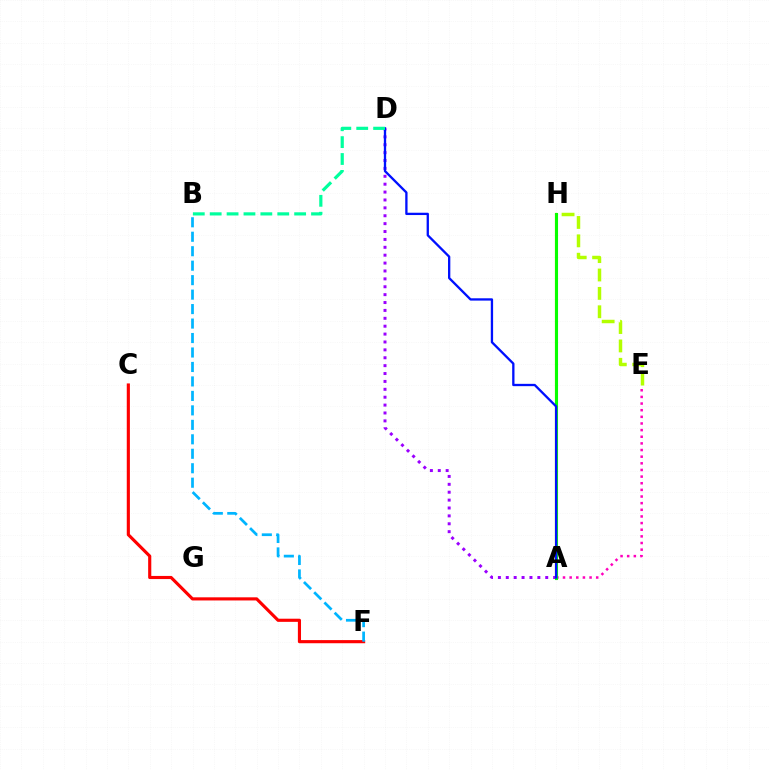{('A', 'D'): [{'color': '#9b00ff', 'line_style': 'dotted', 'thickness': 2.14}, {'color': '#0010ff', 'line_style': 'solid', 'thickness': 1.66}], ('A', 'E'): [{'color': '#ff00bd', 'line_style': 'dotted', 'thickness': 1.8}], ('C', 'F'): [{'color': '#ff0000', 'line_style': 'solid', 'thickness': 2.26}], ('A', 'H'): [{'color': '#ffa500', 'line_style': 'solid', 'thickness': 1.53}, {'color': '#08ff00', 'line_style': 'solid', 'thickness': 2.22}], ('B', 'F'): [{'color': '#00b5ff', 'line_style': 'dashed', 'thickness': 1.97}], ('E', 'H'): [{'color': '#b3ff00', 'line_style': 'dashed', 'thickness': 2.5}], ('B', 'D'): [{'color': '#00ff9d', 'line_style': 'dashed', 'thickness': 2.29}]}